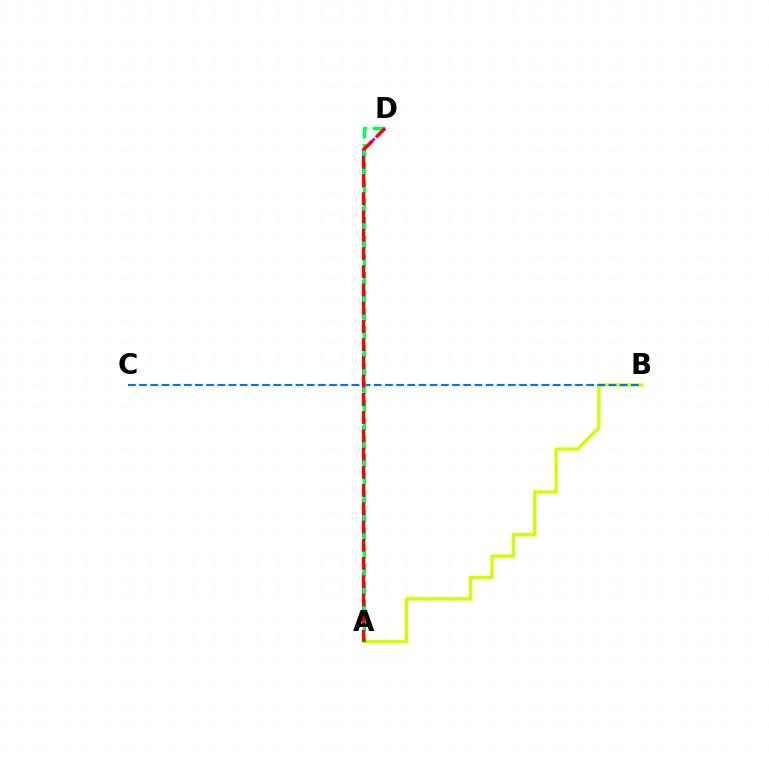{('A', 'B'): [{'color': '#d1ff00', 'line_style': 'solid', 'thickness': 2.46}], ('B', 'C'): [{'color': '#0074ff', 'line_style': 'dashed', 'thickness': 1.52}], ('A', 'D'): [{'color': '#b900ff', 'line_style': 'dashed', 'thickness': 1.98}, {'color': '#00ff5c', 'line_style': 'dashed', 'thickness': 2.48}, {'color': '#ff0000', 'line_style': 'dashed', 'thickness': 2.48}]}